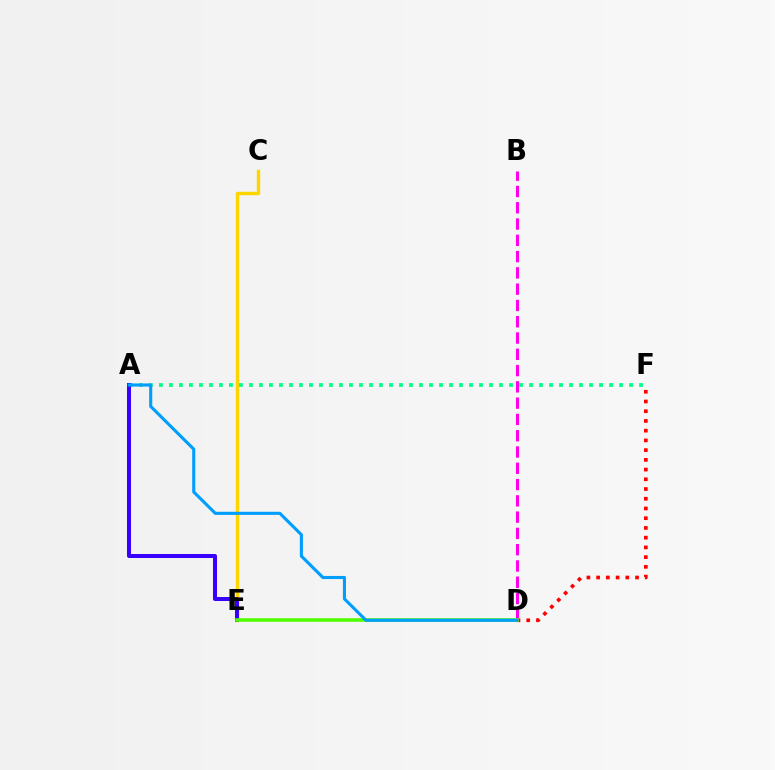{('C', 'E'): [{'color': '#ffd500', 'line_style': 'solid', 'thickness': 2.45}], ('A', 'F'): [{'color': '#00ff86', 'line_style': 'dotted', 'thickness': 2.72}], ('D', 'F'): [{'color': '#ff0000', 'line_style': 'dotted', 'thickness': 2.64}], ('B', 'D'): [{'color': '#ff00ed', 'line_style': 'dashed', 'thickness': 2.21}], ('A', 'E'): [{'color': '#3700ff', 'line_style': 'solid', 'thickness': 2.89}], ('D', 'E'): [{'color': '#4fff00', 'line_style': 'solid', 'thickness': 2.6}], ('A', 'D'): [{'color': '#009eff', 'line_style': 'solid', 'thickness': 2.23}]}